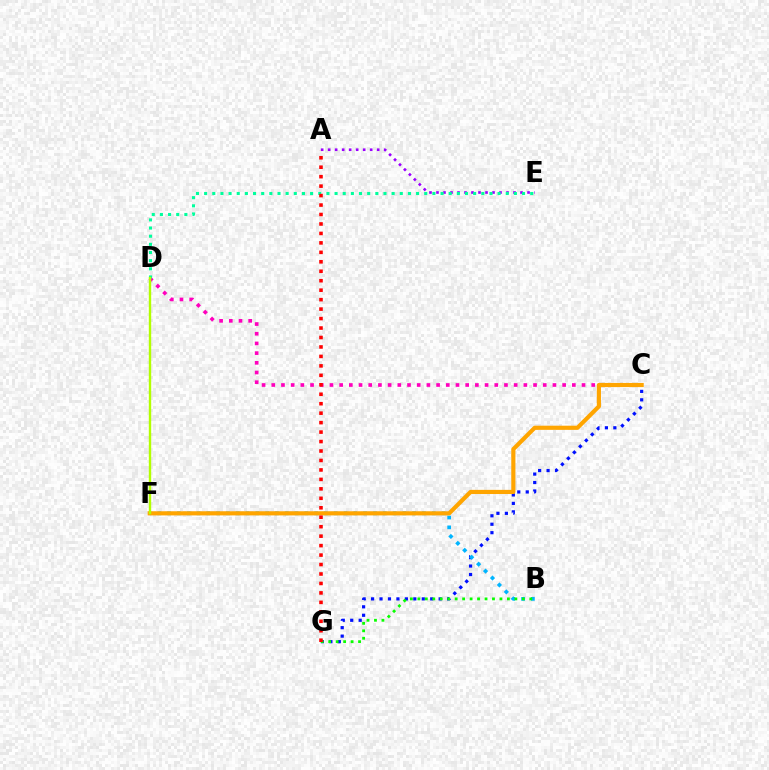{('C', 'G'): [{'color': '#0010ff', 'line_style': 'dotted', 'thickness': 2.3}], ('B', 'F'): [{'color': '#00b5ff', 'line_style': 'dotted', 'thickness': 2.66}], ('C', 'D'): [{'color': '#ff00bd', 'line_style': 'dotted', 'thickness': 2.63}], ('B', 'G'): [{'color': '#08ff00', 'line_style': 'dotted', 'thickness': 2.03}], ('A', 'E'): [{'color': '#9b00ff', 'line_style': 'dotted', 'thickness': 1.9}], ('D', 'E'): [{'color': '#00ff9d', 'line_style': 'dotted', 'thickness': 2.21}], ('C', 'F'): [{'color': '#ffa500', 'line_style': 'solid', 'thickness': 2.99}], ('D', 'F'): [{'color': '#b3ff00', 'line_style': 'solid', 'thickness': 1.72}], ('A', 'G'): [{'color': '#ff0000', 'line_style': 'dotted', 'thickness': 2.57}]}